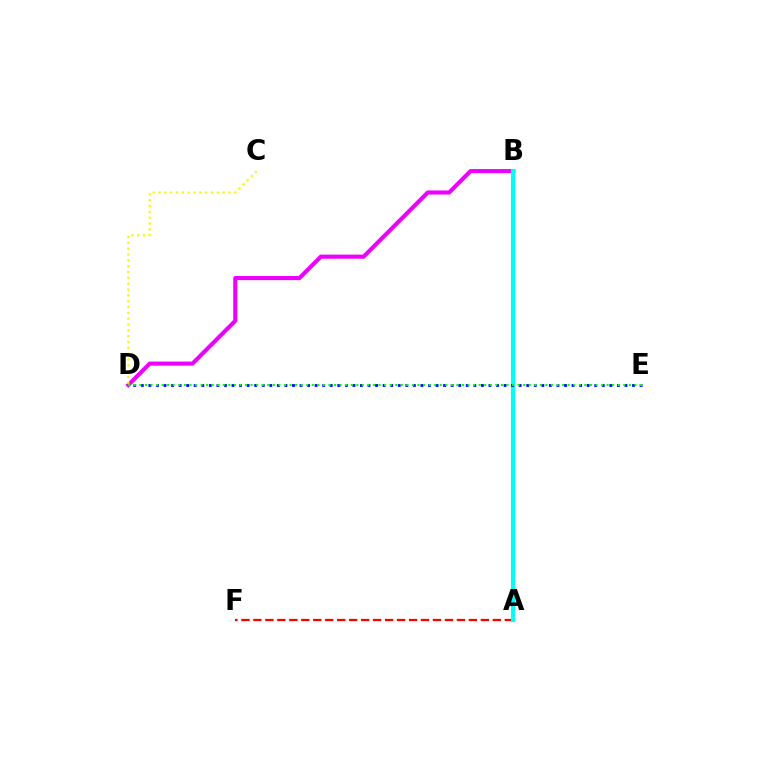{('B', 'D'): [{'color': '#ee00ff', 'line_style': 'solid', 'thickness': 2.96}], ('A', 'F'): [{'color': '#ff0000', 'line_style': 'dashed', 'thickness': 1.63}], ('C', 'D'): [{'color': '#fcf500', 'line_style': 'dotted', 'thickness': 1.58}], ('A', 'B'): [{'color': '#00fff6', 'line_style': 'solid', 'thickness': 2.97}], ('D', 'E'): [{'color': '#0010ff', 'line_style': 'dotted', 'thickness': 2.05}, {'color': '#08ff00', 'line_style': 'dotted', 'thickness': 1.51}]}